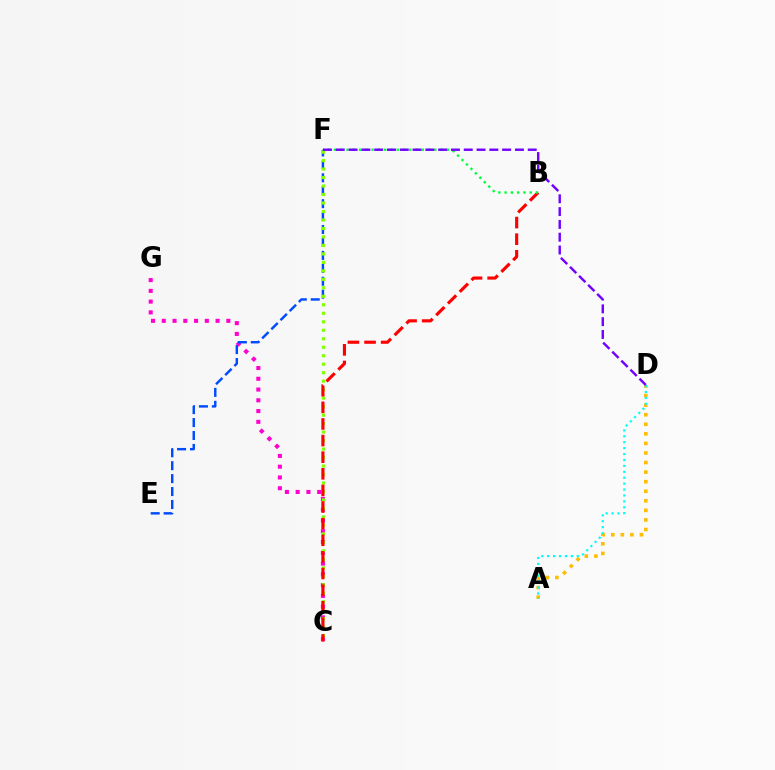{('A', 'D'): [{'color': '#ffbd00', 'line_style': 'dotted', 'thickness': 2.6}, {'color': '#00fff6', 'line_style': 'dotted', 'thickness': 1.61}], ('C', 'G'): [{'color': '#ff00cf', 'line_style': 'dotted', 'thickness': 2.92}], ('E', 'F'): [{'color': '#004bff', 'line_style': 'dashed', 'thickness': 1.76}], ('C', 'F'): [{'color': '#84ff00', 'line_style': 'dotted', 'thickness': 2.31}], ('B', 'C'): [{'color': '#ff0000', 'line_style': 'dashed', 'thickness': 2.26}], ('B', 'F'): [{'color': '#00ff39', 'line_style': 'dotted', 'thickness': 1.71}], ('D', 'F'): [{'color': '#7200ff', 'line_style': 'dashed', 'thickness': 1.74}]}